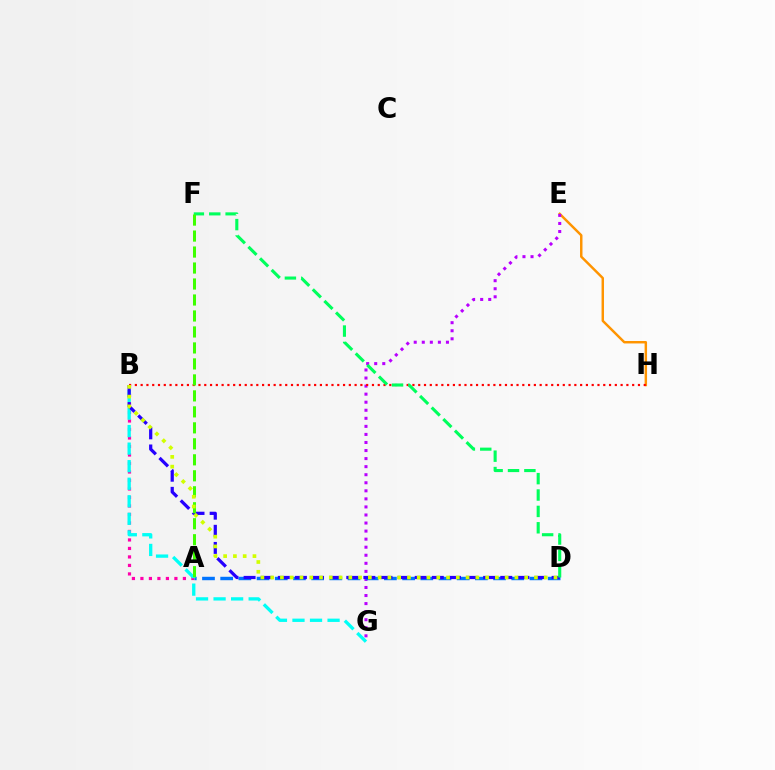{('E', 'H'): [{'color': '#ff9400', 'line_style': 'solid', 'thickness': 1.76}], ('E', 'G'): [{'color': '#b900ff', 'line_style': 'dotted', 'thickness': 2.19}], ('A', 'B'): [{'color': '#ff00ac', 'line_style': 'dotted', 'thickness': 2.31}], ('A', 'D'): [{'color': '#0074ff', 'line_style': 'dashed', 'thickness': 2.47}], ('B', 'G'): [{'color': '#00fff6', 'line_style': 'dashed', 'thickness': 2.38}], ('B', 'D'): [{'color': '#2500ff', 'line_style': 'dashed', 'thickness': 2.32}, {'color': '#d1ff00', 'line_style': 'dotted', 'thickness': 2.65}], ('B', 'H'): [{'color': '#ff0000', 'line_style': 'dotted', 'thickness': 1.57}], ('D', 'F'): [{'color': '#00ff5c', 'line_style': 'dashed', 'thickness': 2.23}], ('A', 'F'): [{'color': '#3dff00', 'line_style': 'dashed', 'thickness': 2.17}]}